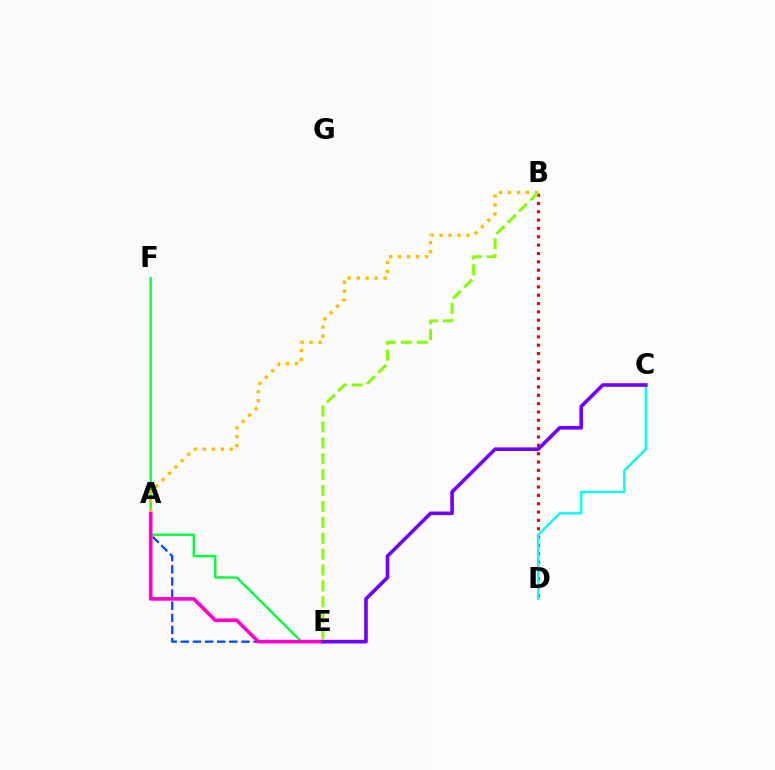{('A', 'E'): [{'color': '#004bff', 'line_style': 'dashed', 'thickness': 1.65}, {'color': '#ff00cf', 'line_style': 'solid', 'thickness': 2.6}], ('E', 'F'): [{'color': '#00ff39', 'line_style': 'solid', 'thickness': 1.68}], ('B', 'D'): [{'color': '#ff0000', 'line_style': 'dotted', 'thickness': 2.27}], ('C', 'D'): [{'color': '#00fff6', 'line_style': 'solid', 'thickness': 1.7}], ('A', 'B'): [{'color': '#ffbd00', 'line_style': 'dotted', 'thickness': 2.44}], ('C', 'E'): [{'color': '#7200ff', 'line_style': 'solid', 'thickness': 2.6}], ('B', 'E'): [{'color': '#84ff00', 'line_style': 'dashed', 'thickness': 2.16}]}